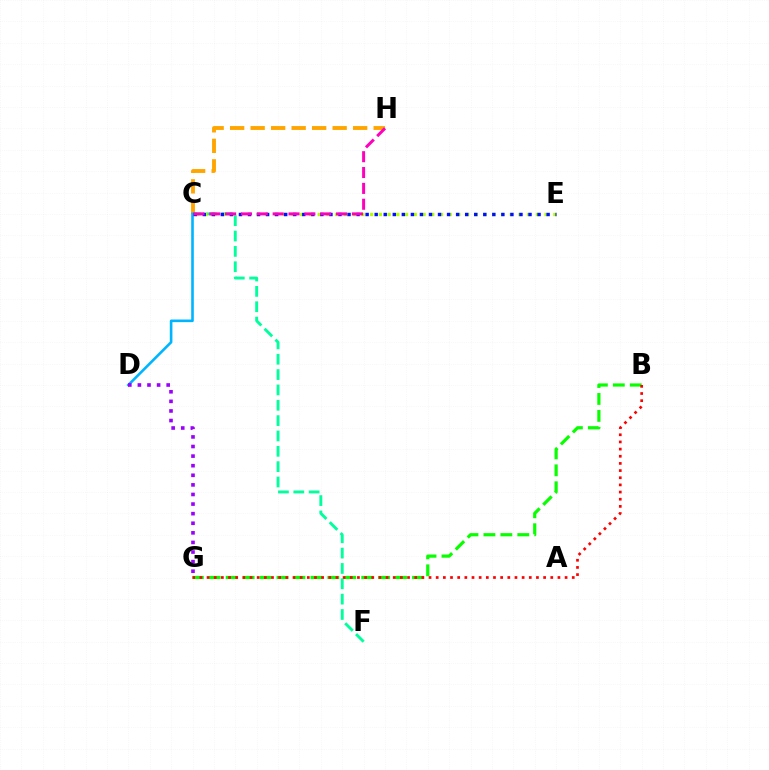{('C', 'H'): [{'color': '#ffa500', 'line_style': 'dashed', 'thickness': 2.79}, {'color': '#ff00bd', 'line_style': 'dashed', 'thickness': 2.15}], ('B', 'G'): [{'color': '#08ff00', 'line_style': 'dashed', 'thickness': 2.3}, {'color': '#ff0000', 'line_style': 'dotted', 'thickness': 1.95}], ('C', 'F'): [{'color': '#00ff9d', 'line_style': 'dashed', 'thickness': 2.08}], ('C', 'E'): [{'color': '#b3ff00', 'line_style': 'dotted', 'thickness': 2.37}, {'color': '#0010ff', 'line_style': 'dotted', 'thickness': 2.46}], ('C', 'D'): [{'color': '#00b5ff', 'line_style': 'solid', 'thickness': 1.88}], ('D', 'G'): [{'color': '#9b00ff', 'line_style': 'dotted', 'thickness': 2.61}]}